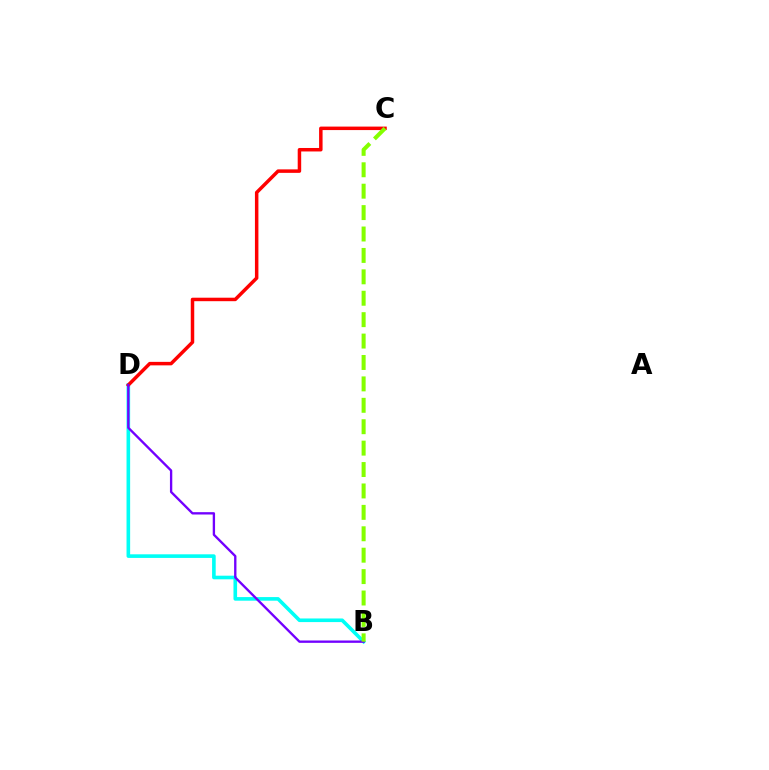{('B', 'D'): [{'color': '#00fff6', 'line_style': 'solid', 'thickness': 2.6}, {'color': '#7200ff', 'line_style': 'solid', 'thickness': 1.69}], ('C', 'D'): [{'color': '#ff0000', 'line_style': 'solid', 'thickness': 2.51}], ('B', 'C'): [{'color': '#84ff00', 'line_style': 'dashed', 'thickness': 2.91}]}